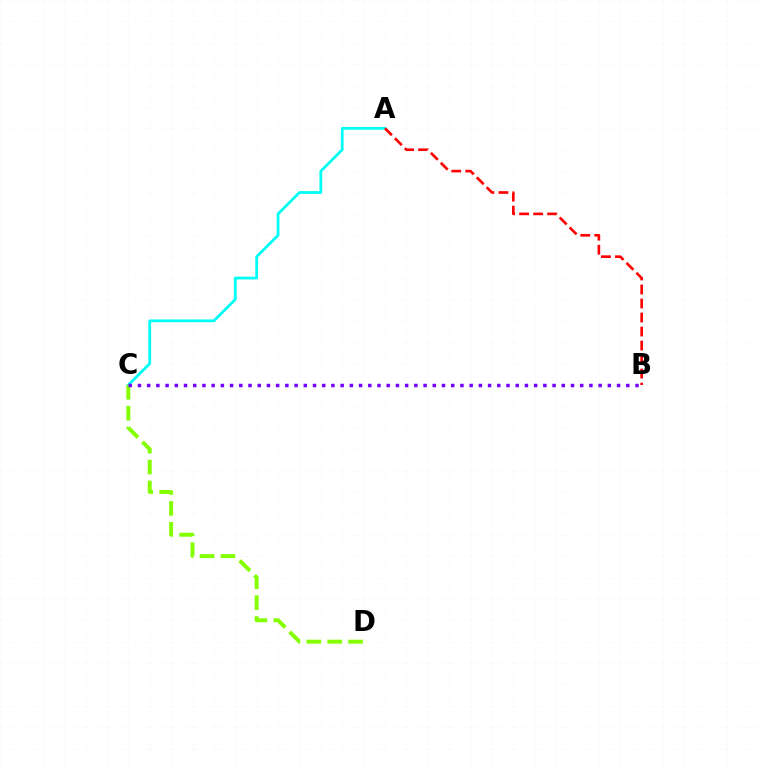{('A', 'C'): [{'color': '#00fff6', 'line_style': 'solid', 'thickness': 2.02}], ('C', 'D'): [{'color': '#84ff00', 'line_style': 'dashed', 'thickness': 2.84}], ('B', 'C'): [{'color': '#7200ff', 'line_style': 'dotted', 'thickness': 2.5}], ('A', 'B'): [{'color': '#ff0000', 'line_style': 'dashed', 'thickness': 1.9}]}